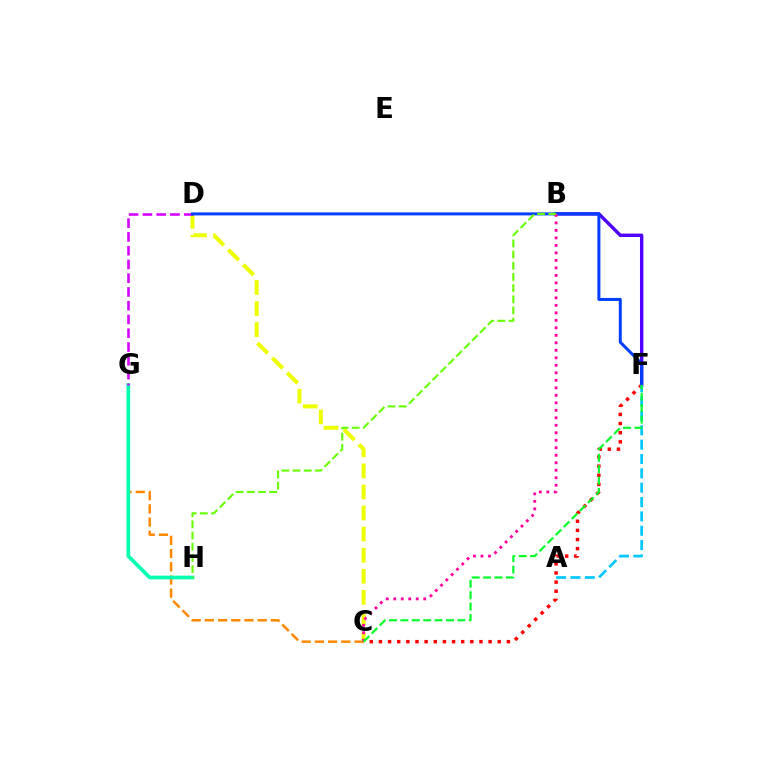{('B', 'F'): [{'color': '#4f00ff', 'line_style': 'solid', 'thickness': 2.44}], ('C', 'G'): [{'color': '#ff8800', 'line_style': 'dashed', 'thickness': 1.79}], ('G', 'H'): [{'color': '#00ffaf', 'line_style': 'solid', 'thickness': 2.66}], ('C', 'D'): [{'color': '#eeff00', 'line_style': 'dashed', 'thickness': 2.86}], ('C', 'F'): [{'color': '#ff0000', 'line_style': 'dotted', 'thickness': 2.48}, {'color': '#00ff27', 'line_style': 'dashed', 'thickness': 1.55}], ('D', 'G'): [{'color': '#d600ff', 'line_style': 'dashed', 'thickness': 1.87}], ('D', 'F'): [{'color': '#003fff', 'line_style': 'solid', 'thickness': 2.16}], ('A', 'F'): [{'color': '#00c7ff', 'line_style': 'dashed', 'thickness': 1.95}], ('B', 'C'): [{'color': '#ff00a0', 'line_style': 'dotted', 'thickness': 2.04}], ('B', 'H'): [{'color': '#66ff00', 'line_style': 'dashed', 'thickness': 1.52}]}